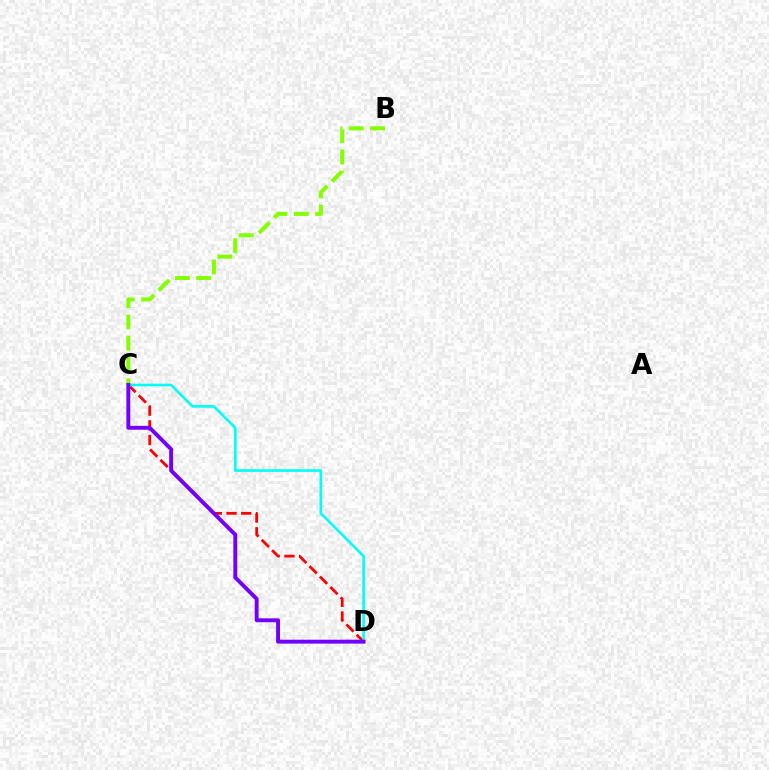{('C', 'D'): [{'color': '#ff0000', 'line_style': 'dashed', 'thickness': 2.0}, {'color': '#00fff6', 'line_style': 'solid', 'thickness': 1.89}, {'color': '#7200ff', 'line_style': 'solid', 'thickness': 2.81}], ('B', 'C'): [{'color': '#84ff00', 'line_style': 'dashed', 'thickness': 2.9}]}